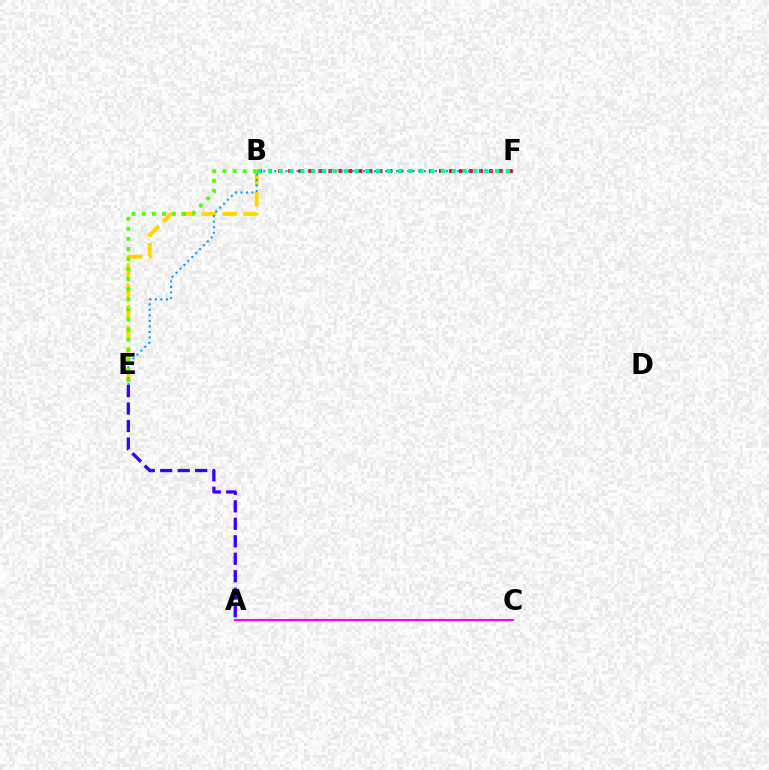{('B', 'F'): [{'color': '#ff0000', 'line_style': 'dotted', 'thickness': 2.73}, {'color': '#00ff86', 'line_style': 'dotted', 'thickness': 2.94}], ('B', 'E'): [{'color': '#ffd500', 'line_style': 'dashed', 'thickness': 2.83}, {'color': '#4fff00', 'line_style': 'dotted', 'thickness': 2.74}], ('A', 'C'): [{'color': '#ff00ed', 'line_style': 'solid', 'thickness': 1.51}], ('E', 'F'): [{'color': '#009eff', 'line_style': 'dotted', 'thickness': 1.5}], ('A', 'E'): [{'color': '#3700ff', 'line_style': 'dashed', 'thickness': 2.37}]}